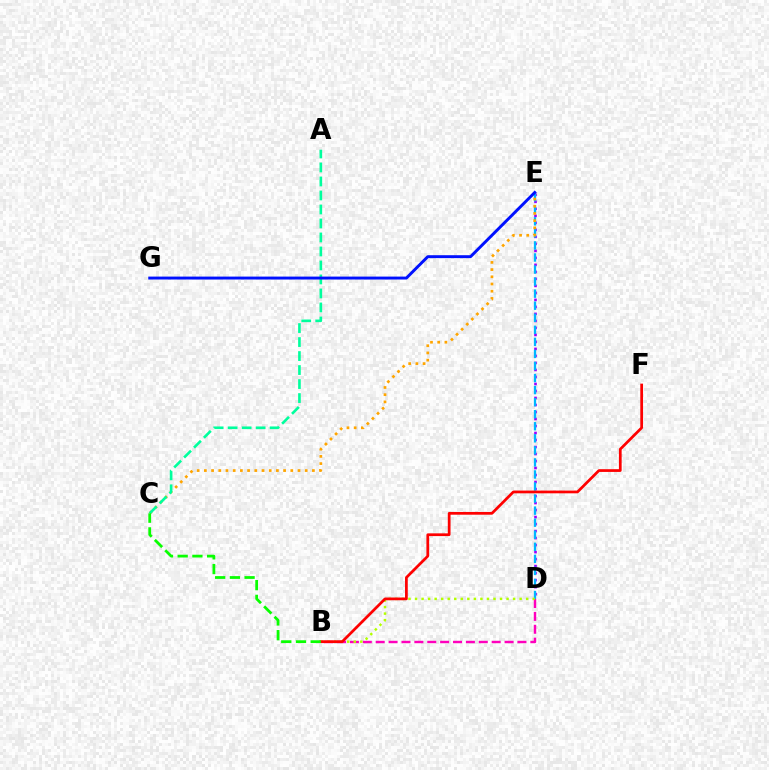{('B', 'D'): [{'color': '#ff00bd', 'line_style': 'dashed', 'thickness': 1.75}, {'color': '#b3ff00', 'line_style': 'dotted', 'thickness': 1.78}], ('D', 'E'): [{'color': '#9b00ff', 'line_style': 'dotted', 'thickness': 1.9}, {'color': '#00b5ff', 'line_style': 'dashed', 'thickness': 1.64}], ('C', 'E'): [{'color': '#ffa500', 'line_style': 'dotted', 'thickness': 1.96}], ('A', 'C'): [{'color': '#00ff9d', 'line_style': 'dashed', 'thickness': 1.9}], ('B', 'F'): [{'color': '#ff0000', 'line_style': 'solid', 'thickness': 1.97}], ('E', 'G'): [{'color': '#0010ff', 'line_style': 'solid', 'thickness': 2.11}], ('B', 'C'): [{'color': '#08ff00', 'line_style': 'dashed', 'thickness': 2.0}]}